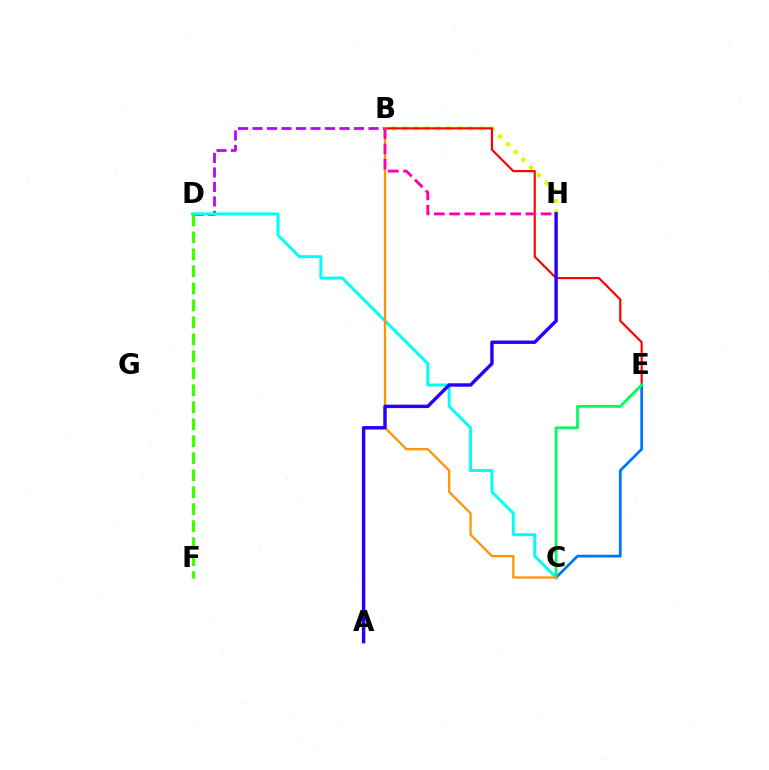{('B', 'D'): [{'color': '#b900ff', 'line_style': 'dashed', 'thickness': 1.97}], ('C', 'D'): [{'color': '#00fff6', 'line_style': 'solid', 'thickness': 2.14}], ('B', 'H'): [{'color': '#d1ff00', 'line_style': 'dotted', 'thickness': 2.97}, {'color': '#ff00ac', 'line_style': 'dashed', 'thickness': 2.07}], ('D', 'F'): [{'color': '#3dff00', 'line_style': 'dashed', 'thickness': 2.31}], ('B', 'E'): [{'color': '#ff0000', 'line_style': 'solid', 'thickness': 1.56}], ('C', 'E'): [{'color': '#0074ff', 'line_style': 'solid', 'thickness': 1.99}, {'color': '#00ff5c', 'line_style': 'solid', 'thickness': 2.0}], ('B', 'C'): [{'color': '#ff9400', 'line_style': 'solid', 'thickness': 1.63}], ('A', 'H'): [{'color': '#2500ff', 'line_style': 'solid', 'thickness': 2.46}]}